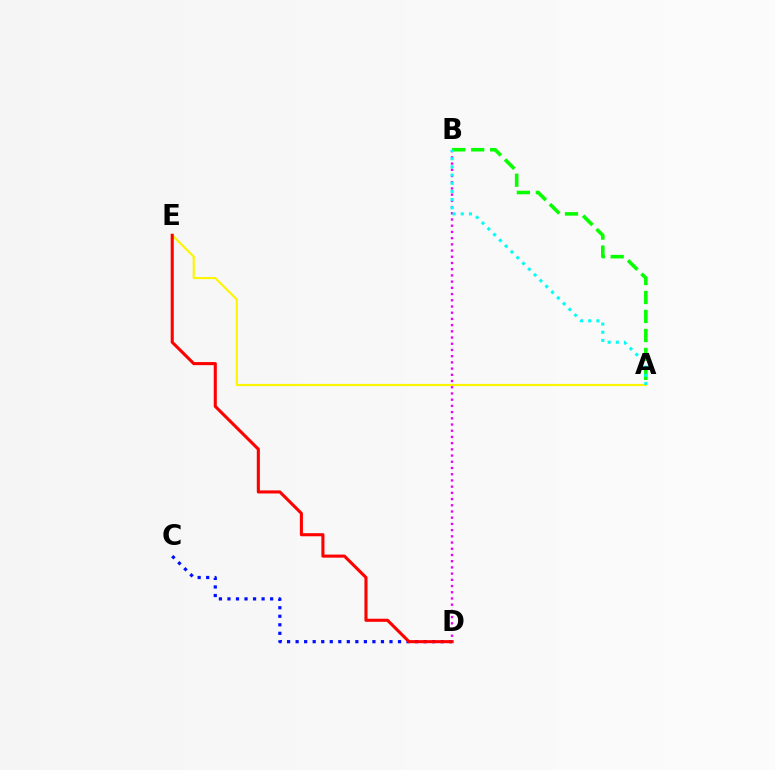{('A', 'E'): [{'color': '#fcf500', 'line_style': 'solid', 'thickness': 1.55}], ('C', 'D'): [{'color': '#0010ff', 'line_style': 'dotted', 'thickness': 2.32}], ('B', 'D'): [{'color': '#ee00ff', 'line_style': 'dotted', 'thickness': 1.69}], ('D', 'E'): [{'color': '#ff0000', 'line_style': 'solid', 'thickness': 2.22}], ('A', 'B'): [{'color': '#08ff00', 'line_style': 'dashed', 'thickness': 2.58}, {'color': '#00fff6', 'line_style': 'dotted', 'thickness': 2.22}]}